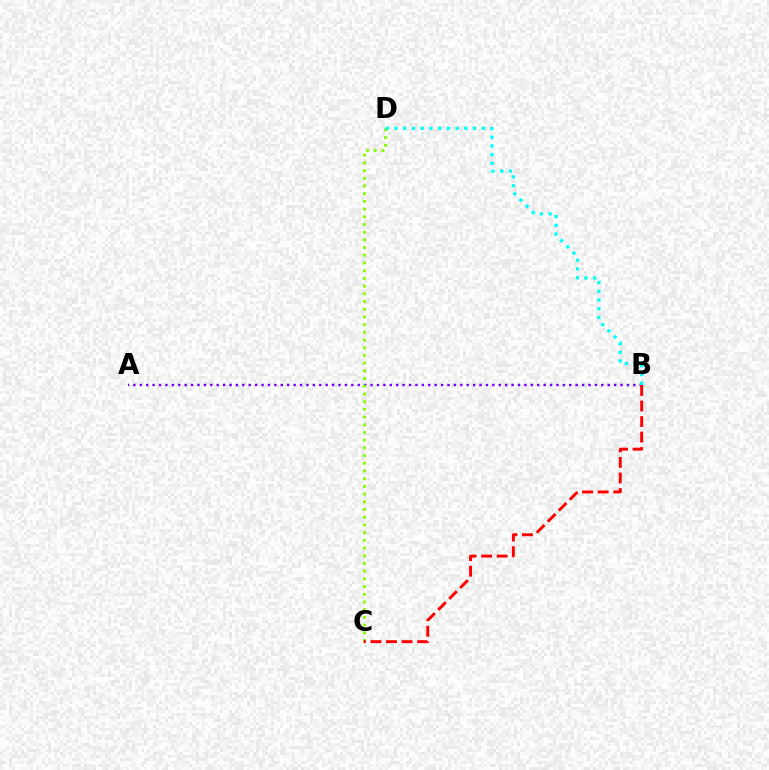{('A', 'B'): [{'color': '#7200ff', 'line_style': 'dotted', 'thickness': 1.74}], ('C', 'D'): [{'color': '#84ff00', 'line_style': 'dotted', 'thickness': 2.09}], ('B', 'C'): [{'color': '#ff0000', 'line_style': 'dashed', 'thickness': 2.11}], ('B', 'D'): [{'color': '#00fff6', 'line_style': 'dotted', 'thickness': 2.37}]}